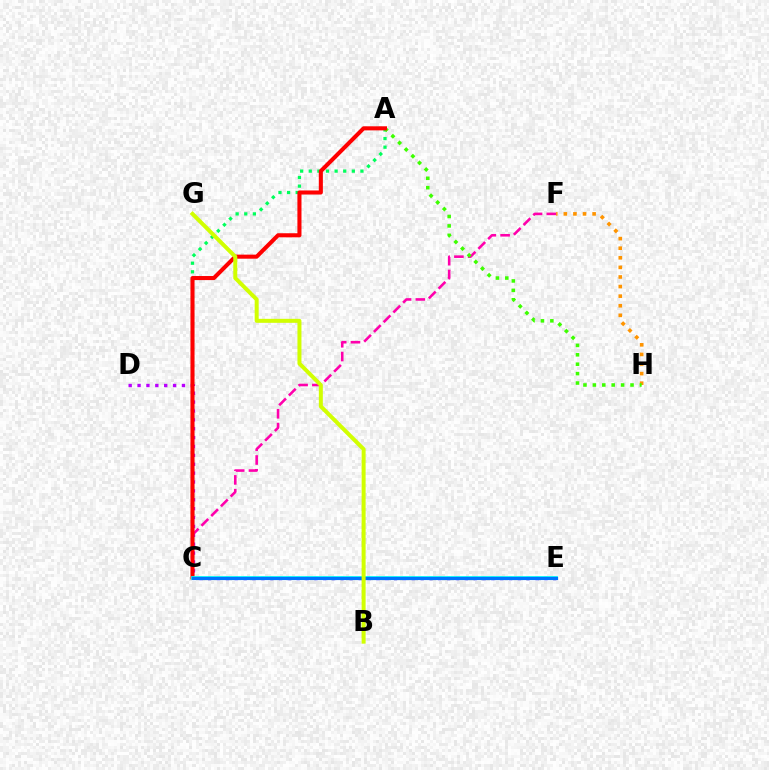{('F', 'H'): [{'color': '#ff9400', 'line_style': 'dotted', 'thickness': 2.61}], ('A', 'C'): [{'color': '#00ff5c', 'line_style': 'dotted', 'thickness': 2.34}, {'color': '#ff0000', 'line_style': 'solid', 'thickness': 2.93}], ('C', 'D'): [{'color': '#b900ff', 'line_style': 'dotted', 'thickness': 2.41}], ('C', 'E'): [{'color': '#2500ff', 'line_style': 'dotted', 'thickness': 2.4}, {'color': '#00fff6', 'line_style': 'solid', 'thickness': 2.7}, {'color': '#0074ff', 'line_style': 'solid', 'thickness': 2.27}], ('C', 'F'): [{'color': '#ff00ac', 'line_style': 'dashed', 'thickness': 1.87}], ('A', 'H'): [{'color': '#3dff00', 'line_style': 'dotted', 'thickness': 2.56}], ('B', 'G'): [{'color': '#d1ff00', 'line_style': 'solid', 'thickness': 2.87}]}